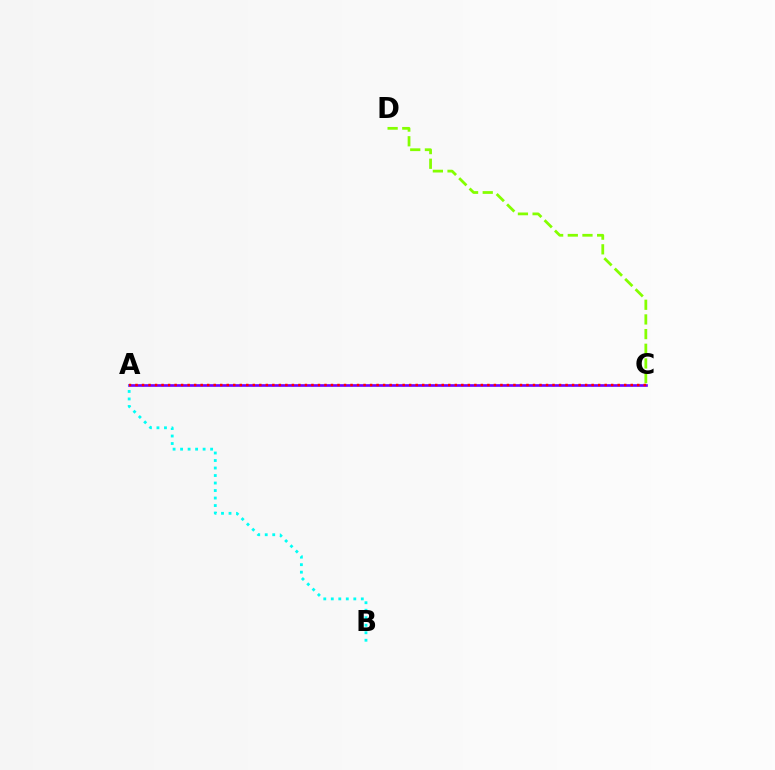{('C', 'D'): [{'color': '#84ff00', 'line_style': 'dashed', 'thickness': 1.99}], ('A', 'C'): [{'color': '#7200ff', 'line_style': 'solid', 'thickness': 1.92}, {'color': '#ff0000', 'line_style': 'dotted', 'thickness': 1.77}], ('A', 'B'): [{'color': '#00fff6', 'line_style': 'dotted', 'thickness': 2.04}]}